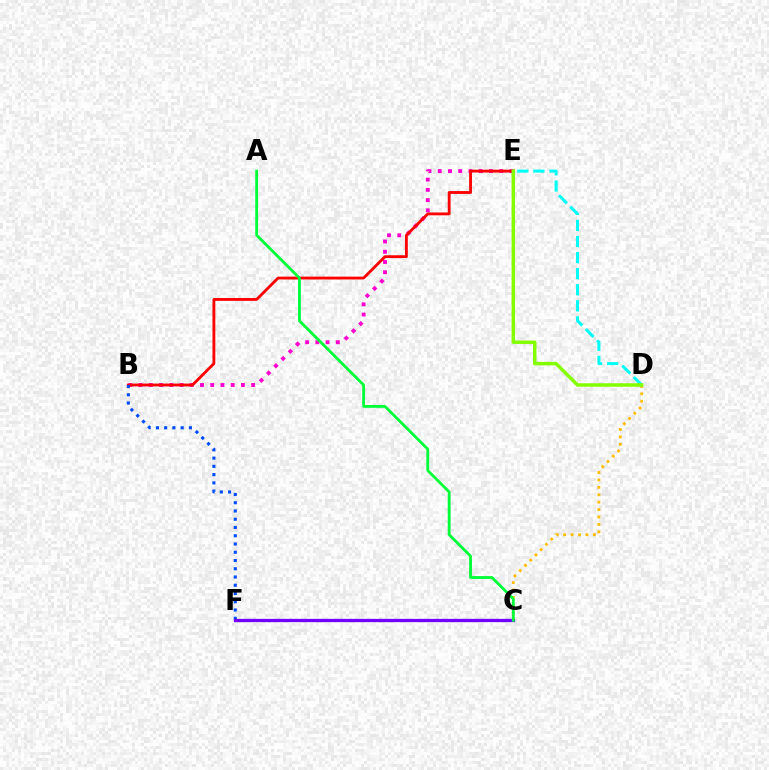{('B', 'E'): [{'color': '#ff00cf', 'line_style': 'dotted', 'thickness': 2.78}, {'color': '#ff0000', 'line_style': 'solid', 'thickness': 2.04}], ('D', 'E'): [{'color': '#00fff6', 'line_style': 'dashed', 'thickness': 2.19}, {'color': '#84ff00', 'line_style': 'solid', 'thickness': 2.51}], ('C', 'D'): [{'color': '#ffbd00', 'line_style': 'dotted', 'thickness': 2.02}], ('B', 'F'): [{'color': '#004bff', 'line_style': 'dotted', 'thickness': 2.24}], ('C', 'F'): [{'color': '#7200ff', 'line_style': 'solid', 'thickness': 2.36}], ('A', 'C'): [{'color': '#00ff39', 'line_style': 'solid', 'thickness': 2.04}]}